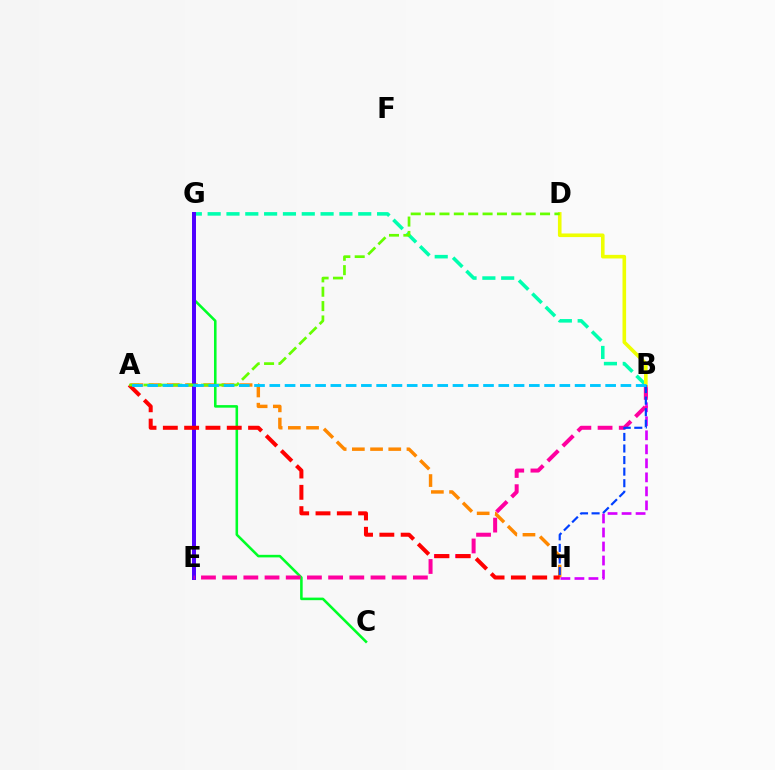{('A', 'H'): [{'color': '#ff8800', 'line_style': 'dashed', 'thickness': 2.47}, {'color': '#ff0000', 'line_style': 'dashed', 'thickness': 2.89}], ('C', 'G'): [{'color': '#00ff27', 'line_style': 'solid', 'thickness': 1.85}], ('B', 'G'): [{'color': '#00ffaf', 'line_style': 'dashed', 'thickness': 2.56}], ('E', 'G'): [{'color': '#4f00ff', 'line_style': 'solid', 'thickness': 2.86}], ('B', 'H'): [{'color': '#d600ff', 'line_style': 'dashed', 'thickness': 1.9}, {'color': '#003fff', 'line_style': 'dashed', 'thickness': 1.57}], ('B', 'E'): [{'color': '#ff00a0', 'line_style': 'dashed', 'thickness': 2.88}], ('B', 'D'): [{'color': '#eeff00', 'line_style': 'solid', 'thickness': 2.6}], ('A', 'D'): [{'color': '#66ff00', 'line_style': 'dashed', 'thickness': 1.95}], ('A', 'B'): [{'color': '#00c7ff', 'line_style': 'dashed', 'thickness': 2.07}]}